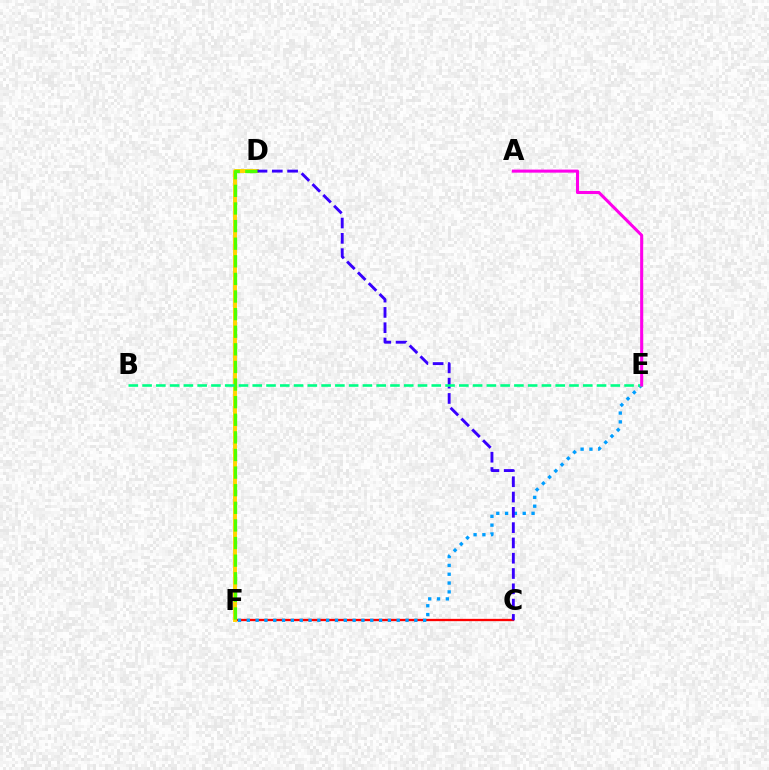{('C', 'F'): [{'color': '#ff0000', 'line_style': 'solid', 'thickness': 1.66}], ('D', 'F'): [{'color': '#ffd500', 'line_style': 'solid', 'thickness': 2.82}, {'color': '#4fff00', 'line_style': 'dashed', 'thickness': 2.39}], ('E', 'F'): [{'color': '#009eff', 'line_style': 'dotted', 'thickness': 2.4}], ('C', 'D'): [{'color': '#3700ff', 'line_style': 'dashed', 'thickness': 2.08}], ('B', 'E'): [{'color': '#00ff86', 'line_style': 'dashed', 'thickness': 1.87}], ('A', 'E'): [{'color': '#ff00ed', 'line_style': 'solid', 'thickness': 2.2}]}